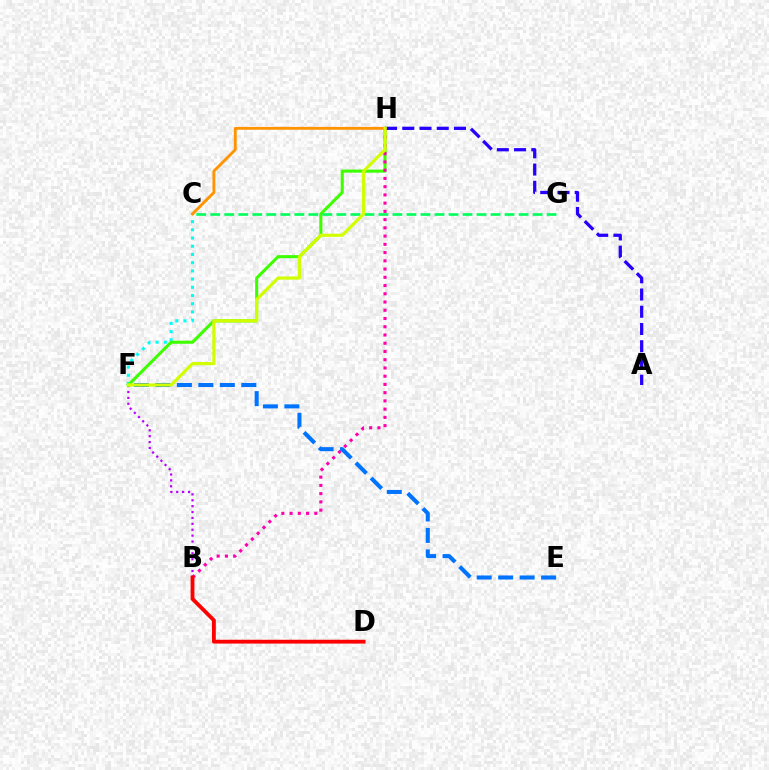{('E', 'F'): [{'color': '#0074ff', 'line_style': 'dashed', 'thickness': 2.92}], ('A', 'H'): [{'color': '#2500ff', 'line_style': 'dashed', 'thickness': 2.34}], ('C', 'F'): [{'color': '#00fff6', 'line_style': 'dotted', 'thickness': 2.23}], ('B', 'F'): [{'color': '#b900ff', 'line_style': 'dotted', 'thickness': 1.6}], ('F', 'H'): [{'color': '#3dff00', 'line_style': 'solid', 'thickness': 2.21}, {'color': '#d1ff00', 'line_style': 'solid', 'thickness': 2.28}], ('B', 'H'): [{'color': '#ff00ac', 'line_style': 'dotted', 'thickness': 2.24}], ('B', 'D'): [{'color': '#ff0000', 'line_style': 'solid', 'thickness': 2.75}], ('C', 'G'): [{'color': '#00ff5c', 'line_style': 'dashed', 'thickness': 1.9}], ('C', 'H'): [{'color': '#ff9400', 'line_style': 'solid', 'thickness': 2.06}]}